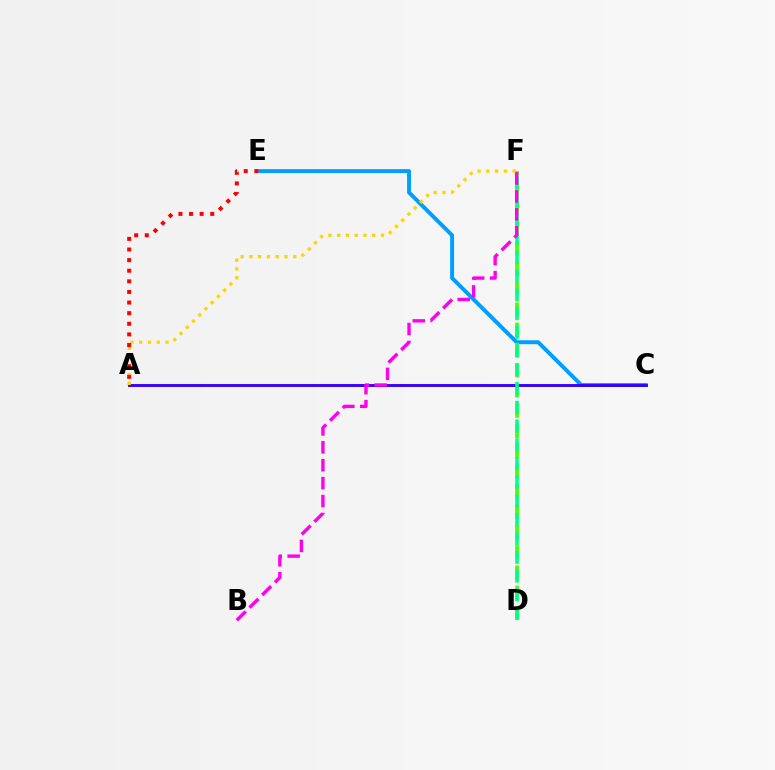{('C', 'E'): [{'color': '#009eff', 'line_style': 'solid', 'thickness': 2.82}], ('D', 'F'): [{'color': '#4fff00', 'line_style': 'dashed', 'thickness': 2.75}, {'color': '#00ff86', 'line_style': 'dashed', 'thickness': 2.55}], ('A', 'C'): [{'color': '#3700ff', 'line_style': 'solid', 'thickness': 2.09}], ('A', 'F'): [{'color': '#ffd500', 'line_style': 'dotted', 'thickness': 2.39}], ('A', 'E'): [{'color': '#ff0000', 'line_style': 'dotted', 'thickness': 2.88}], ('B', 'F'): [{'color': '#ff00ed', 'line_style': 'dashed', 'thickness': 2.44}]}